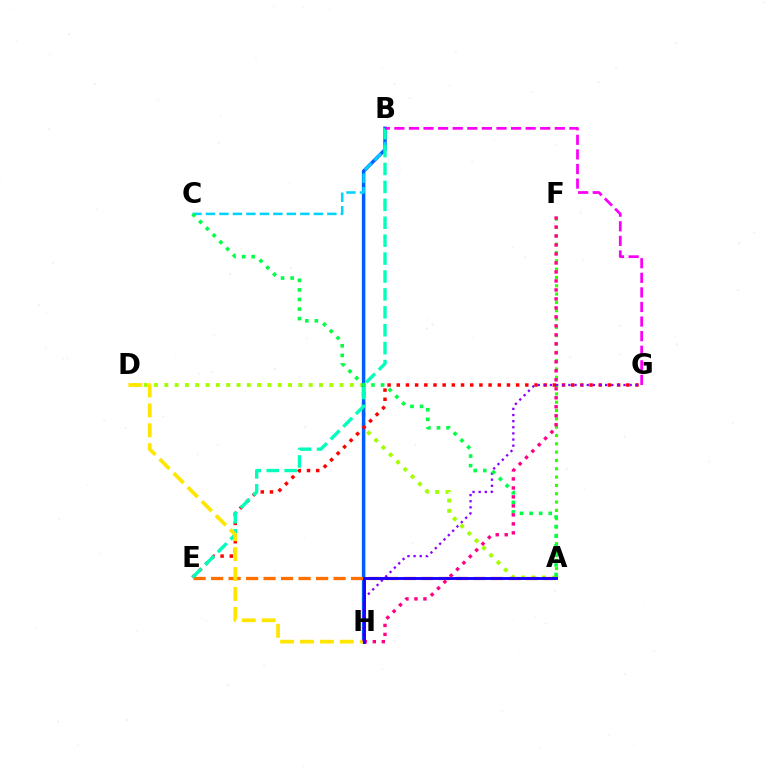{('A', 'D'): [{'color': '#a2ff00', 'line_style': 'dotted', 'thickness': 2.8}], ('B', 'H'): [{'color': '#005dff', 'line_style': 'solid', 'thickness': 2.52}], ('A', 'F'): [{'color': '#31ff00', 'line_style': 'dotted', 'thickness': 2.26}], ('E', 'G'): [{'color': '#ff0000', 'line_style': 'dotted', 'thickness': 2.49}], ('B', 'C'): [{'color': '#00d3ff', 'line_style': 'dashed', 'thickness': 1.83}], ('A', 'E'): [{'color': '#ff7000', 'line_style': 'dashed', 'thickness': 2.38}], ('B', 'E'): [{'color': '#00ffbb', 'line_style': 'dashed', 'thickness': 2.43}], ('B', 'G'): [{'color': '#fa00f9', 'line_style': 'dashed', 'thickness': 1.98}], ('D', 'H'): [{'color': '#ffe600', 'line_style': 'dashed', 'thickness': 2.7}], ('G', 'H'): [{'color': '#8a00ff', 'line_style': 'dotted', 'thickness': 1.67}], ('A', 'C'): [{'color': '#00ff45', 'line_style': 'dotted', 'thickness': 2.6}], ('F', 'H'): [{'color': '#ff0088', 'line_style': 'dotted', 'thickness': 2.44}], ('A', 'H'): [{'color': '#1900ff', 'line_style': 'solid', 'thickness': 2.08}]}